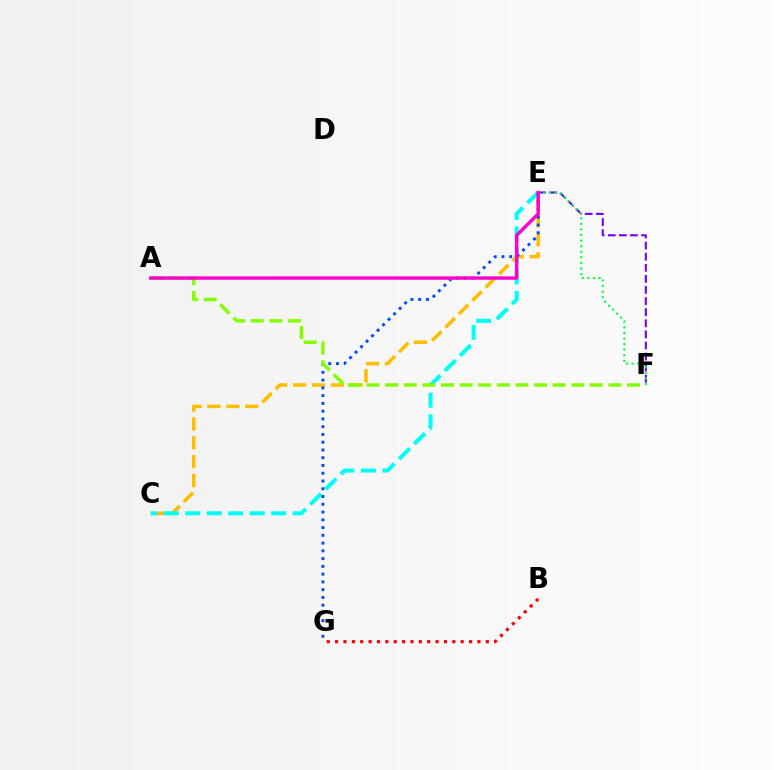{('B', 'G'): [{'color': '#ff0000', 'line_style': 'dotted', 'thickness': 2.27}], ('C', 'E'): [{'color': '#ffbd00', 'line_style': 'dashed', 'thickness': 2.57}, {'color': '#00fff6', 'line_style': 'dashed', 'thickness': 2.92}], ('E', 'F'): [{'color': '#7200ff', 'line_style': 'dashed', 'thickness': 1.51}, {'color': '#00ff39', 'line_style': 'dotted', 'thickness': 1.52}], ('E', 'G'): [{'color': '#004bff', 'line_style': 'dotted', 'thickness': 2.11}], ('A', 'F'): [{'color': '#84ff00', 'line_style': 'dashed', 'thickness': 2.53}], ('A', 'E'): [{'color': '#ff00cf', 'line_style': 'solid', 'thickness': 2.44}]}